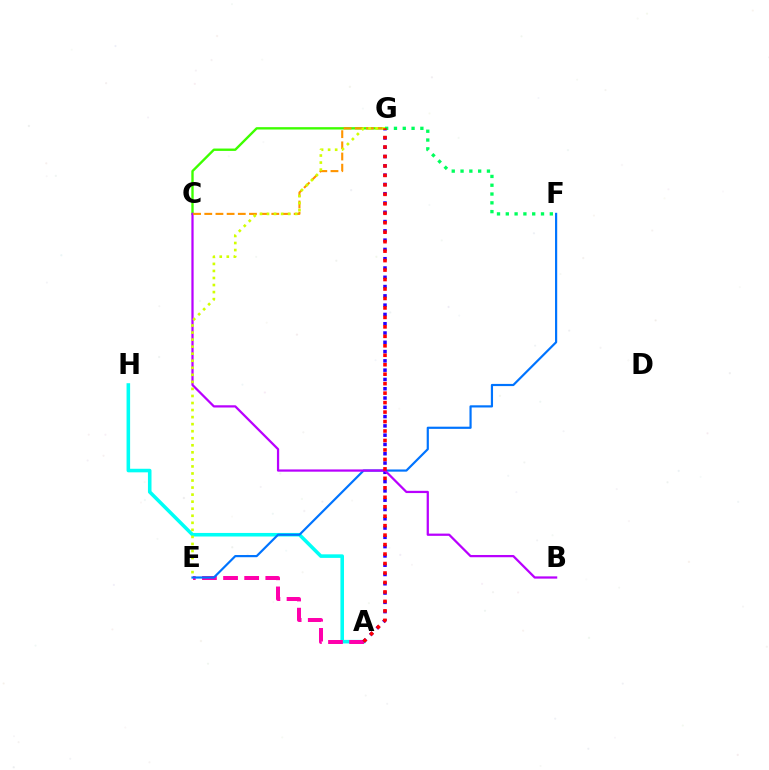{('A', 'H'): [{'color': '#00fff6', 'line_style': 'solid', 'thickness': 2.57}], ('A', 'E'): [{'color': '#ff00ac', 'line_style': 'dashed', 'thickness': 2.87}], ('E', 'F'): [{'color': '#0074ff', 'line_style': 'solid', 'thickness': 1.57}], ('A', 'G'): [{'color': '#2500ff', 'line_style': 'dotted', 'thickness': 2.52}, {'color': '#ff0000', 'line_style': 'dotted', 'thickness': 2.57}], ('C', 'G'): [{'color': '#3dff00', 'line_style': 'solid', 'thickness': 1.71}, {'color': '#ff9400', 'line_style': 'dashed', 'thickness': 1.52}], ('B', 'C'): [{'color': '#b900ff', 'line_style': 'solid', 'thickness': 1.62}], ('F', 'G'): [{'color': '#00ff5c', 'line_style': 'dotted', 'thickness': 2.39}], ('E', 'G'): [{'color': '#d1ff00', 'line_style': 'dotted', 'thickness': 1.91}]}